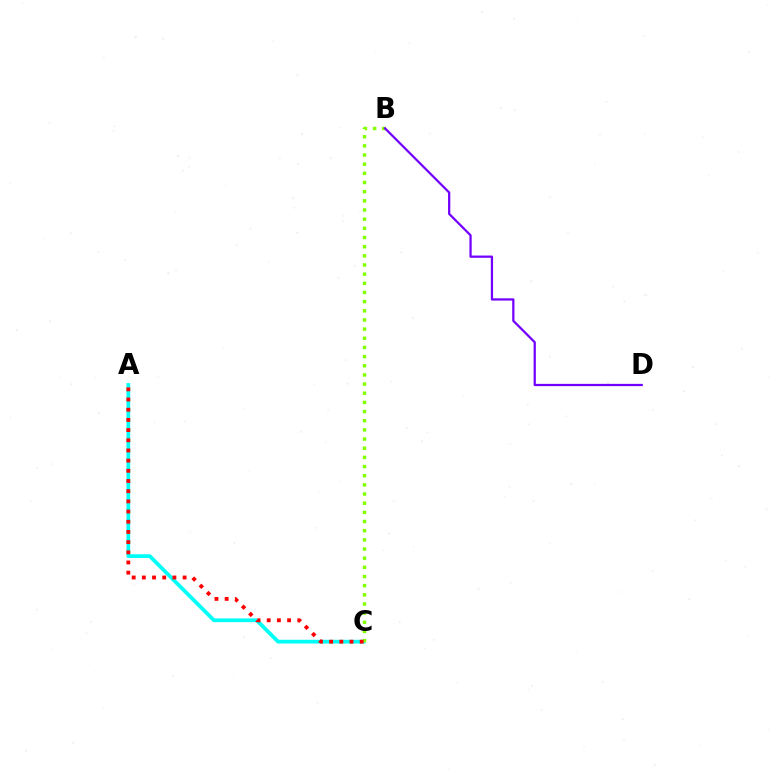{('A', 'C'): [{'color': '#00fff6', 'line_style': 'solid', 'thickness': 2.7}, {'color': '#ff0000', 'line_style': 'dotted', 'thickness': 2.77}], ('B', 'C'): [{'color': '#84ff00', 'line_style': 'dotted', 'thickness': 2.49}], ('B', 'D'): [{'color': '#7200ff', 'line_style': 'solid', 'thickness': 1.62}]}